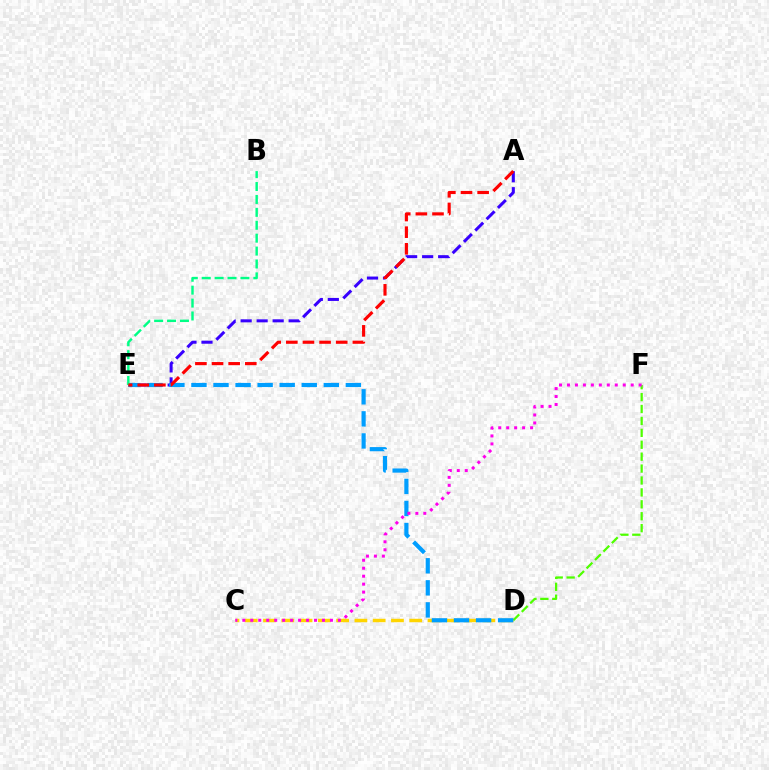{('A', 'E'): [{'color': '#3700ff', 'line_style': 'dashed', 'thickness': 2.17}, {'color': '#ff0000', 'line_style': 'dashed', 'thickness': 2.26}], ('C', 'D'): [{'color': '#ffd500', 'line_style': 'dashed', 'thickness': 2.48}], ('D', 'F'): [{'color': '#4fff00', 'line_style': 'dashed', 'thickness': 1.62}], ('D', 'E'): [{'color': '#009eff', 'line_style': 'dashed', 'thickness': 3.0}], ('B', 'E'): [{'color': '#00ff86', 'line_style': 'dashed', 'thickness': 1.75}], ('C', 'F'): [{'color': '#ff00ed', 'line_style': 'dotted', 'thickness': 2.16}]}